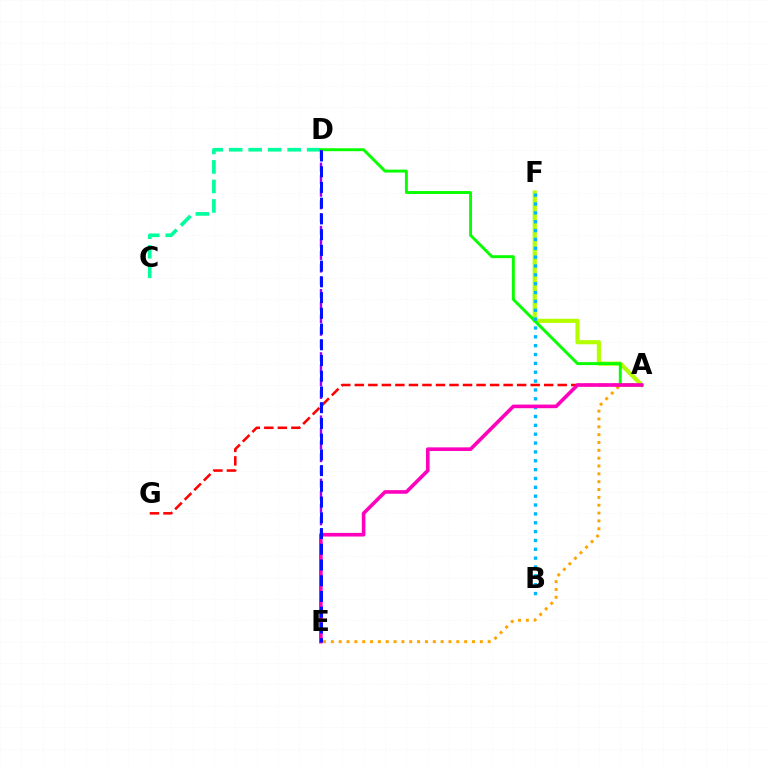{('A', 'E'): [{'color': '#ffa500', 'line_style': 'dotted', 'thickness': 2.13}, {'color': '#ff00bd', 'line_style': 'solid', 'thickness': 2.6}], ('A', 'G'): [{'color': '#ff0000', 'line_style': 'dashed', 'thickness': 1.84}], ('A', 'F'): [{'color': '#b3ff00', 'line_style': 'solid', 'thickness': 2.99}], ('C', 'D'): [{'color': '#00ff9d', 'line_style': 'dashed', 'thickness': 2.65}], ('A', 'D'): [{'color': '#08ff00', 'line_style': 'solid', 'thickness': 2.1}], ('B', 'F'): [{'color': '#00b5ff', 'line_style': 'dotted', 'thickness': 2.41}], ('D', 'E'): [{'color': '#9b00ff', 'line_style': 'dashed', 'thickness': 1.72}, {'color': '#0010ff', 'line_style': 'dashed', 'thickness': 2.14}]}